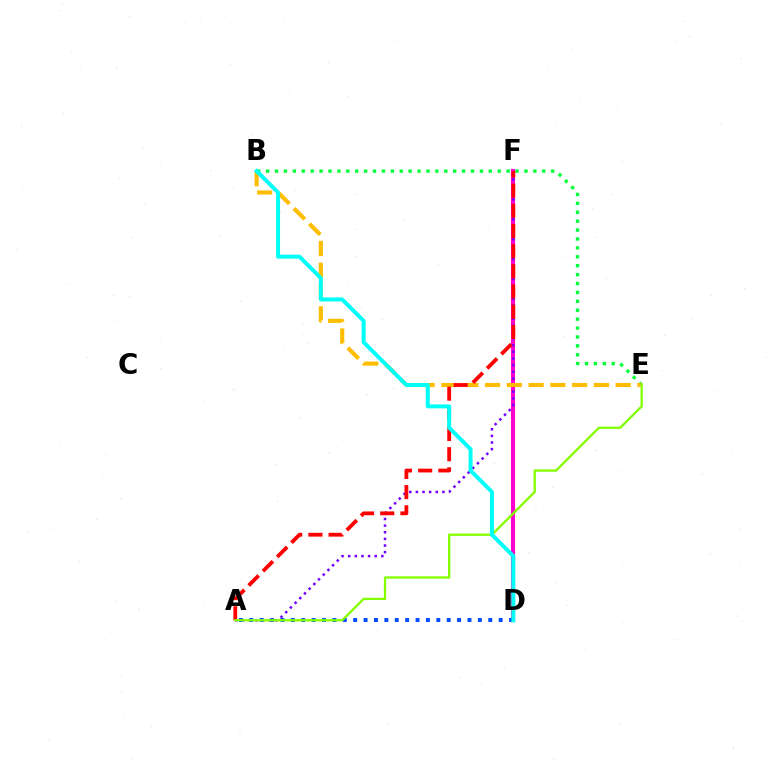{('B', 'E'): [{'color': '#00ff39', 'line_style': 'dotted', 'thickness': 2.42}, {'color': '#ffbd00', 'line_style': 'dashed', 'thickness': 2.96}], ('D', 'F'): [{'color': '#ff00cf', 'line_style': 'solid', 'thickness': 2.95}], ('A', 'F'): [{'color': '#7200ff', 'line_style': 'dotted', 'thickness': 1.8}, {'color': '#ff0000', 'line_style': 'dashed', 'thickness': 2.74}], ('A', 'D'): [{'color': '#004bff', 'line_style': 'dotted', 'thickness': 2.82}], ('A', 'E'): [{'color': '#84ff00', 'line_style': 'solid', 'thickness': 1.66}], ('B', 'D'): [{'color': '#00fff6', 'line_style': 'solid', 'thickness': 2.87}]}